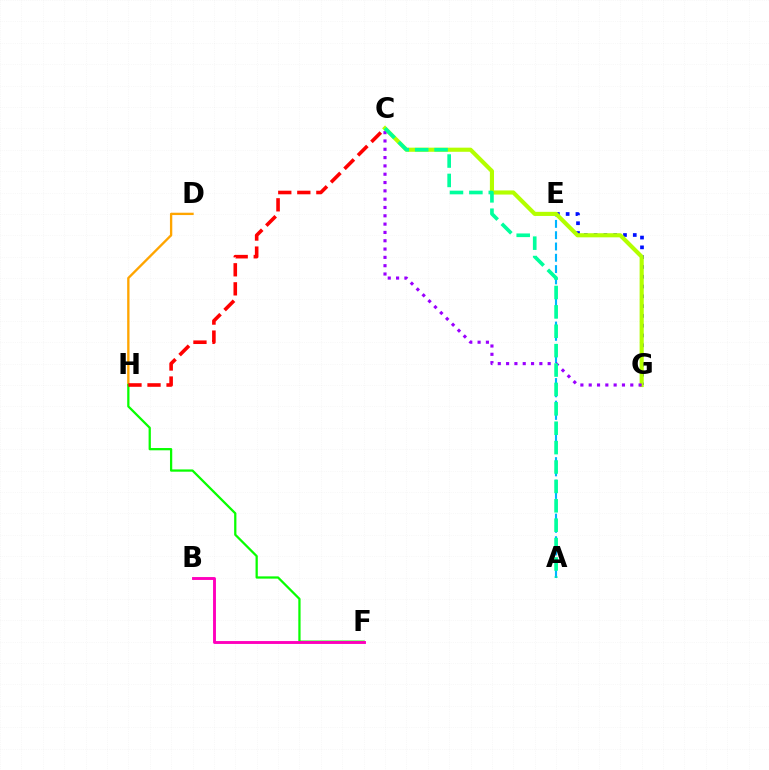{('D', 'H'): [{'color': '#ffa500', 'line_style': 'solid', 'thickness': 1.69}], ('F', 'H'): [{'color': '#08ff00', 'line_style': 'solid', 'thickness': 1.63}], ('C', 'H'): [{'color': '#ff0000', 'line_style': 'dashed', 'thickness': 2.59}], ('A', 'E'): [{'color': '#00b5ff', 'line_style': 'dashed', 'thickness': 1.53}], ('B', 'F'): [{'color': '#ff00bd', 'line_style': 'solid', 'thickness': 2.08}], ('E', 'G'): [{'color': '#0010ff', 'line_style': 'dotted', 'thickness': 2.66}], ('C', 'G'): [{'color': '#b3ff00', 'line_style': 'solid', 'thickness': 2.97}, {'color': '#9b00ff', 'line_style': 'dotted', 'thickness': 2.26}], ('A', 'C'): [{'color': '#00ff9d', 'line_style': 'dashed', 'thickness': 2.63}]}